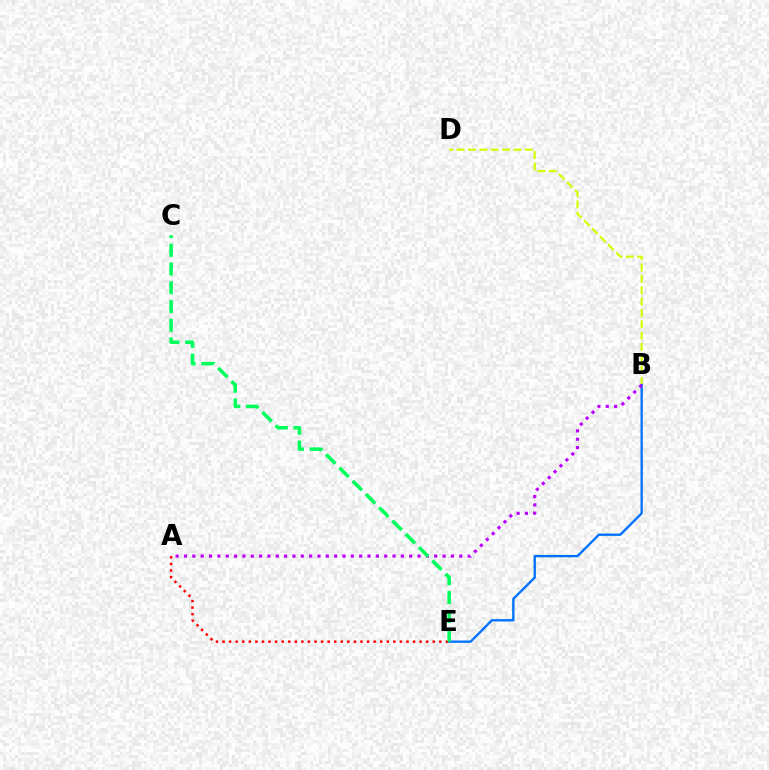{('B', 'D'): [{'color': '#d1ff00', 'line_style': 'dashed', 'thickness': 1.54}], ('B', 'E'): [{'color': '#0074ff', 'line_style': 'solid', 'thickness': 1.7}], ('A', 'B'): [{'color': '#b900ff', 'line_style': 'dotted', 'thickness': 2.27}], ('A', 'E'): [{'color': '#ff0000', 'line_style': 'dotted', 'thickness': 1.78}], ('C', 'E'): [{'color': '#00ff5c', 'line_style': 'dashed', 'thickness': 2.55}]}